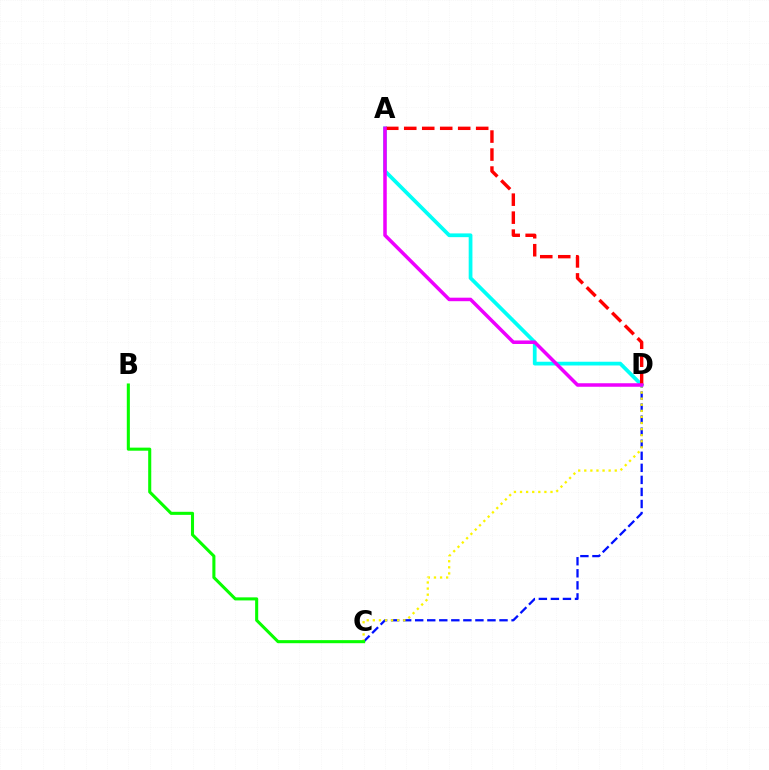{('C', 'D'): [{'color': '#0010ff', 'line_style': 'dashed', 'thickness': 1.64}, {'color': '#fcf500', 'line_style': 'dotted', 'thickness': 1.66}], ('A', 'D'): [{'color': '#00fff6', 'line_style': 'solid', 'thickness': 2.7}, {'color': '#ff0000', 'line_style': 'dashed', 'thickness': 2.44}, {'color': '#ee00ff', 'line_style': 'solid', 'thickness': 2.53}], ('B', 'C'): [{'color': '#08ff00', 'line_style': 'solid', 'thickness': 2.21}]}